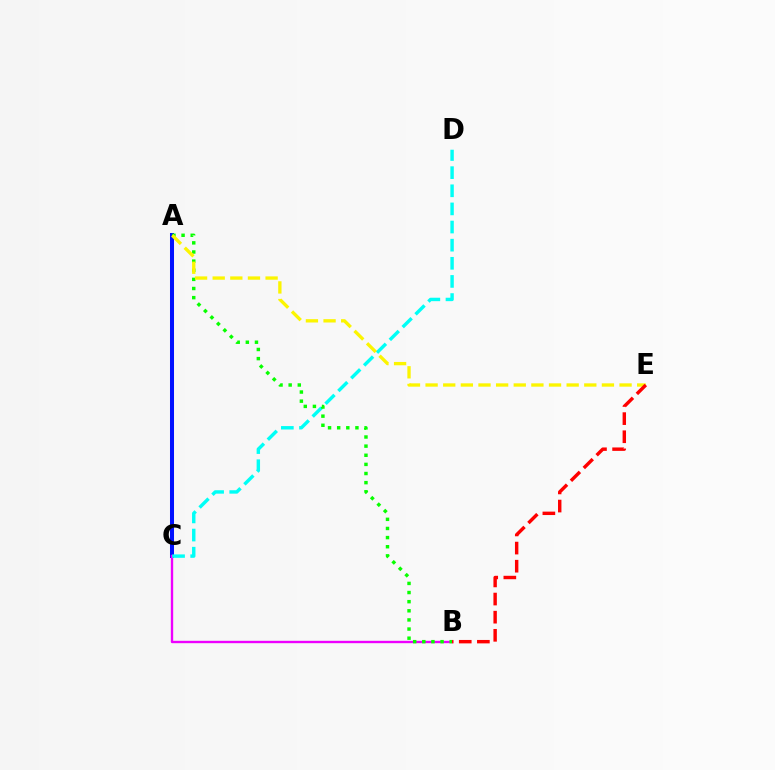{('A', 'C'): [{'color': '#0010ff', 'line_style': 'solid', 'thickness': 2.9}], ('B', 'C'): [{'color': '#ee00ff', 'line_style': 'solid', 'thickness': 1.71}], ('C', 'D'): [{'color': '#00fff6', 'line_style': 'dashed', 'thickness': 2.46}], ('A', 'B'): [{'color': '#08ff00', 'line_style': 'dotted', 'thickness': 2.48}], ('A', 'E'): [{'color': '#fcf500', 'line_style': 'dashed', 'thickness': 2.4}], ('B', 'E'): [{'color': '#ff0000', 'line_style': 'dashed', 'thickness': 2.46}]}